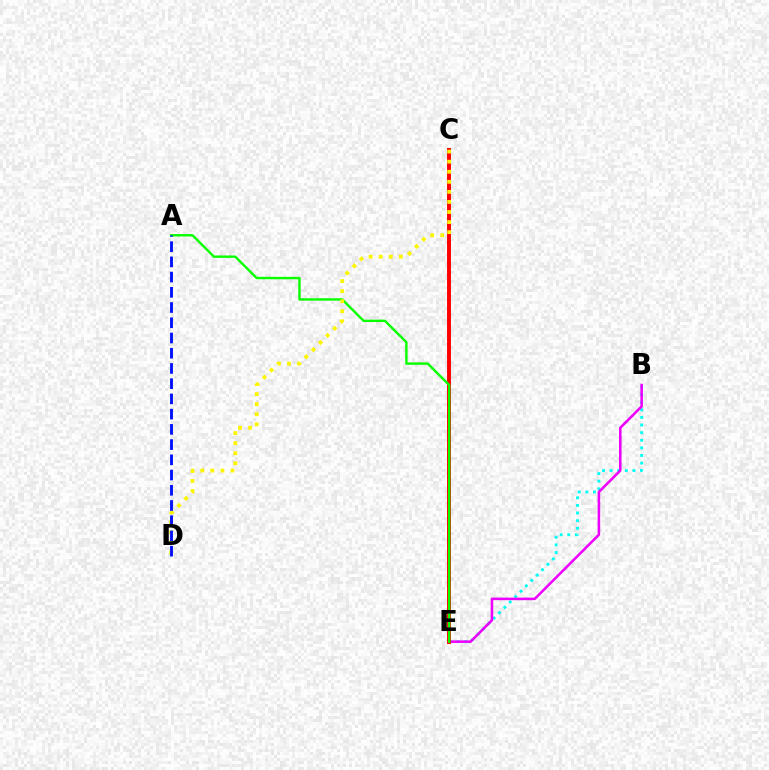{('B', 'E'): [{'color': '#00fff6', 'line_style': 'dotted', 'thickness': 2.07}, {'color': '#ee00ff', 'line_style': 'solid', 'thickness': 1.84}], ('C', 'E'): [{'color': '#ff0000', 'line_style': 'solid', 'thickness': 2.82}], ('A', 'E'): [{'color': '#08ff00', 'line_style': 'solid', 'thickness': 1.73}], ('C', 'D'): [{'color': '#fcf500', 'line_style': 'dotted', 'thickness': 2.73}], ('A', 'D'): [{'color': '#0010ff', 'line_style': 'dashed', 'thickness': 2.07}]}